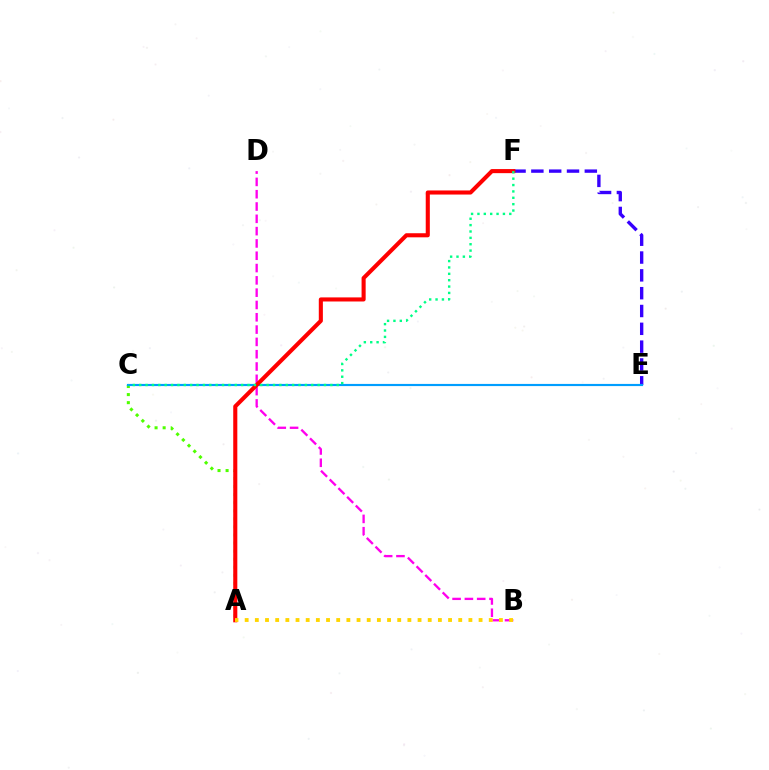{('E', 'F'): [{'color': '#3700ff', 'line_style': 'dashed', 'thickness': 2.42}], ('A', 'C'): [{'color': '#4fff00', 'line_style': 'dotted', 'thickness': 2.19}], ('B', 'D'): [{'color': '#ff00ed', 'line_style': 'dashed', 'thickness': 1.67}], ('C', 'E'): [{'color': '#009eff', 'line_style': 'solid', 'thickness': 1.56}], ('A', 'F'): [{'color': '#ff0000', 'line_style': 'solid', 'thickness': 2.94}], ('A', 'B'): [{'color': '#ffd500', 'line_style': 'dotted', 'thickness': 2.76}], ('C', 'F'): [{'color': '#00ff86', 'line_style': 'dotted', 'thickness': 1.73}]}